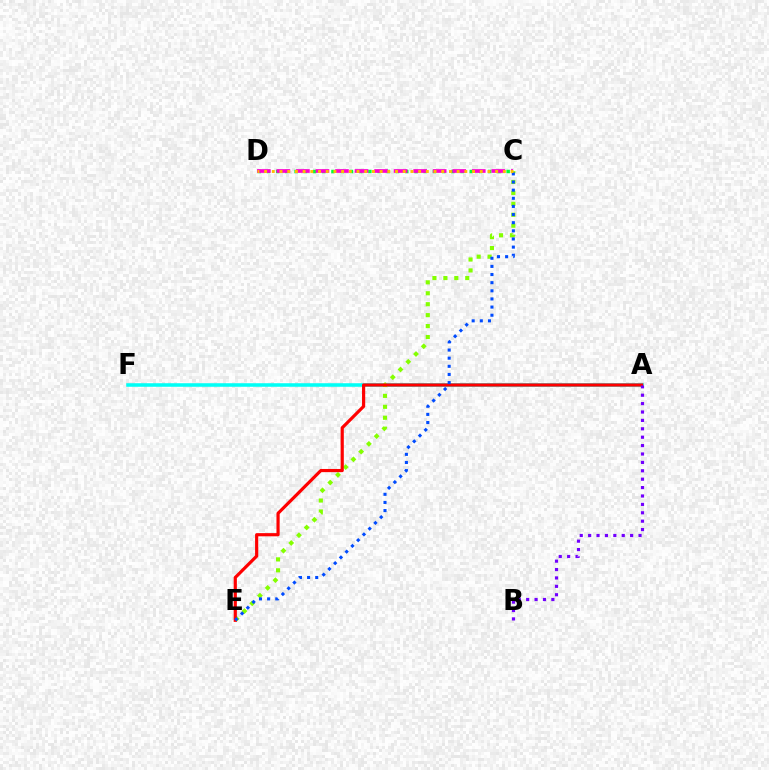{('C', 'D'): [{'color': '#00ff39', 'line_style': 'dotted', 'thickness': 2.5}, {'color': '#ff00cf', 'line_style': 'dashed', 'thickness': 2.65}, {'color': '#ffbd00', 'line_style': 'dotted', 'thickness': 2.09}], ('A', 'F'): [{'color': '#00fff6', 'line_style': 'solid', 'thickness': 2.55}], ('C', 'E'): [{'color': '#84ff00', 'line_style': 'dotted', 'thickness': 2.97}, {'color': '#004bff', 'line_style': 'dotted', 'thickness': 2.21}], ('A', 'E'): [{'color': '#ff0000', 'line_style': 'solid', 'thickness': 2.29}], ('A', 'B'): [{'color': '#7200ff', 'line_style': 'dotted', 'thickness': 2.28}]}